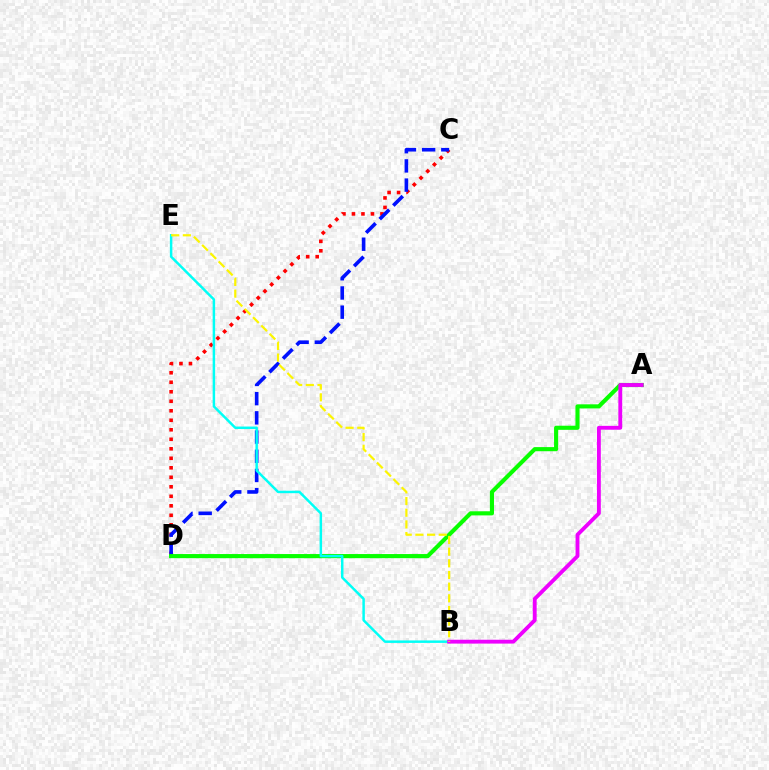{('C', 'D'): [{'color': '#ff0000', 'line_style': 'dotted', 'thickness': 2.58}, {'color': '#0010ff', 'line_style': 'dashed', 'thickness': 2.61}], ('A', 'D'): [{'color': '#08ff00', 'line_style': 'solid', 'thickness': 2.97}], ('B', 'E'): [{'color': '#00fff6', 'line_style': 'solid', 'thickness': 1.78}, {'color': '#fcf500', 'line_style': 'dashed', 'thickness': 1.59}], ('A', 'B'): [{'color': '#ee00ff', 'line_style': 'solid', 'thickness': 2.77}]}